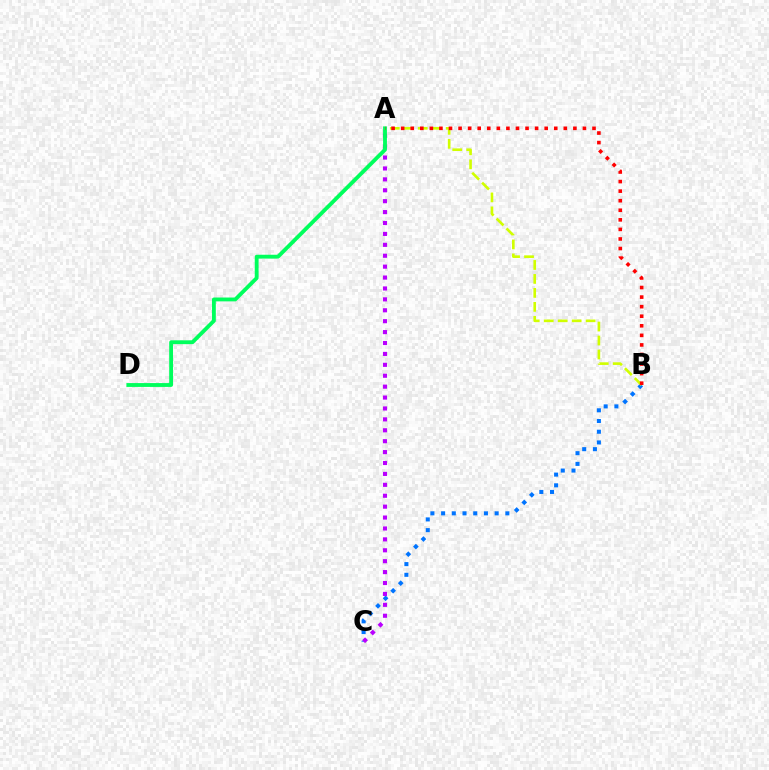{('B', 'C'): [{'color': '#0074ff', 'line_style': 'dotted', 'thickness': 2.91}], ('A', 'C'): [{'color': '#b900ff', 'line_style': 'dotted', 'thickness': 2.96}], ('A', 'B'): [{'color': '#d1ff00', 'line_style': 'dashed', 'thickness': 1.9}, {'color': '#ff0000', 'line_style': 'dotted', 'thickness': 2.6}], ('A', 'D'): [{'color': '#00ff5c', 'line_style': 'solid', 'thickness': 2.77}]}